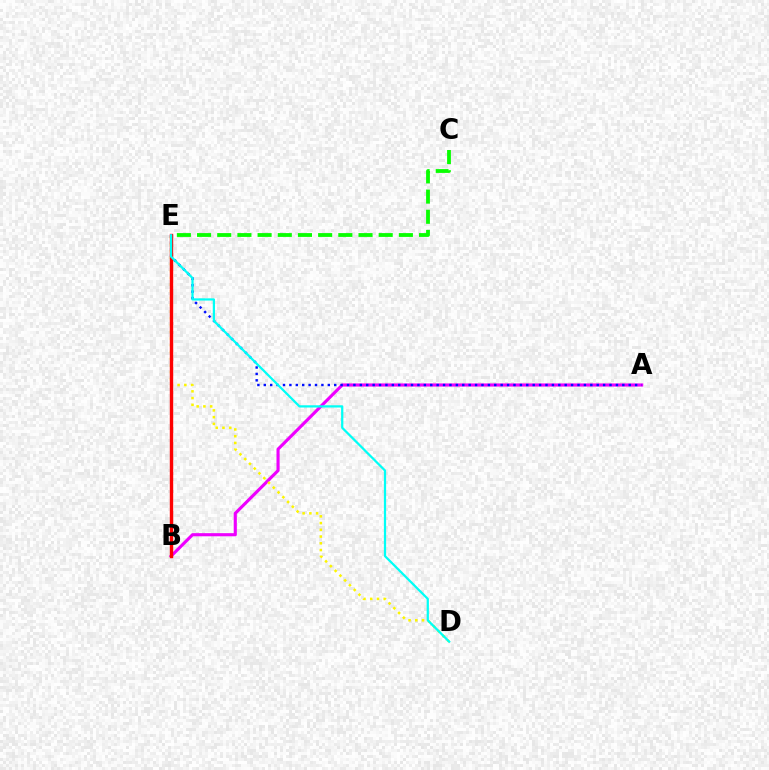{('A', 'B'): [{'color': '#ee00ff', 'line_style': 'solid', 'thickness': 2.25}], ('A', 'E'): [{'color': '#0010ff', 'line_style': 'dotted', 'thickness': 1.74}], ('D', 'E'): [{'color': '#fcf500', 'line_style': 'dotted', 'thickness': 1.83}, {'color': '#00fff6', 'line_style': 'solid', 'thickness': 1.61}], ('B', 'E'): [{'color': '#ff0000', 'line_style': 'solid', 'thickness': 2.44}], ('C', 'E'): [{'color': '#08ff00', 'line_style': 'dashed', 'thickness': 2.74}]}